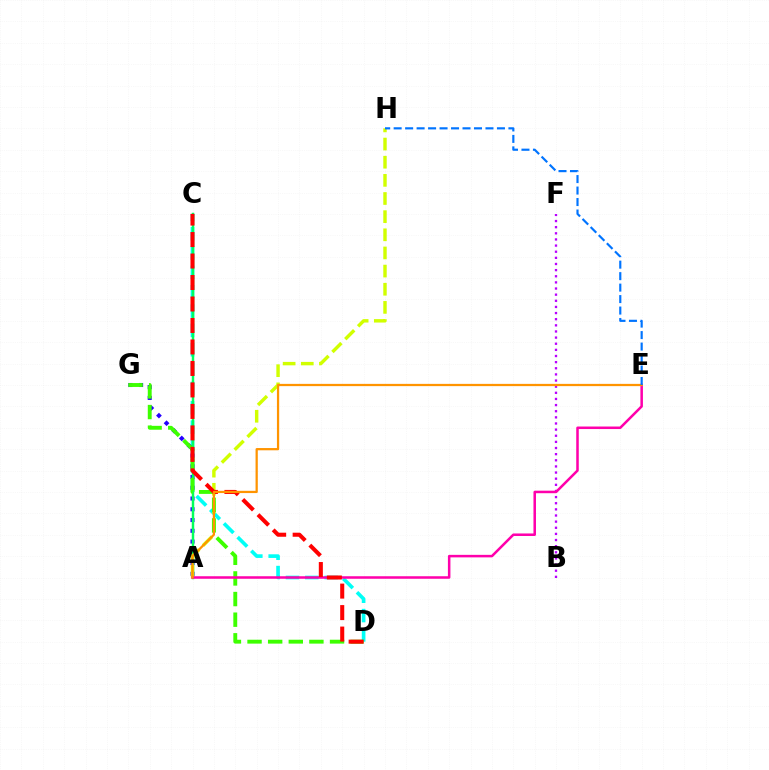{('C', 'D'): [{'color': '#00fff6', 'line_style': 'dashed', 'thickness': 2.63}, {'color': '#ff0000', 'line_style': 'dashed', 'thickness': 2.92}], ('A', 'G'): [{'color': '#2500ff', 'line_style': 'dotted', 'thickness': 2.92}], ('A', 'C'): [{'color': '#00ff5c', 'line_style': 'solid', 'thickness': 1.77}], ('A', 'H'): [{'color': '#d1ff00', 'line_style': 'dashed', 'thickness': 2.47}], ('D', 'G'): [{'color': '#3dff00', 'line_style': 'dashed', 'thickness': 2.8}], ('B', 'F'): [{'color': '#b900ff', 'line_style': 'dotted', 'thickness': 1.67}], ('A', 'E'): [{'color': '#ff00ac', 'line_style': 'solid', 'thickness': 1.82}, {'color': '#ff9400', 'line_style': 'solid', 'thickness': 1.62}], ('E', 'H'): [{'color': '#0074ff', 'line_style': 'dashed', 'thickness': 1.56}]}